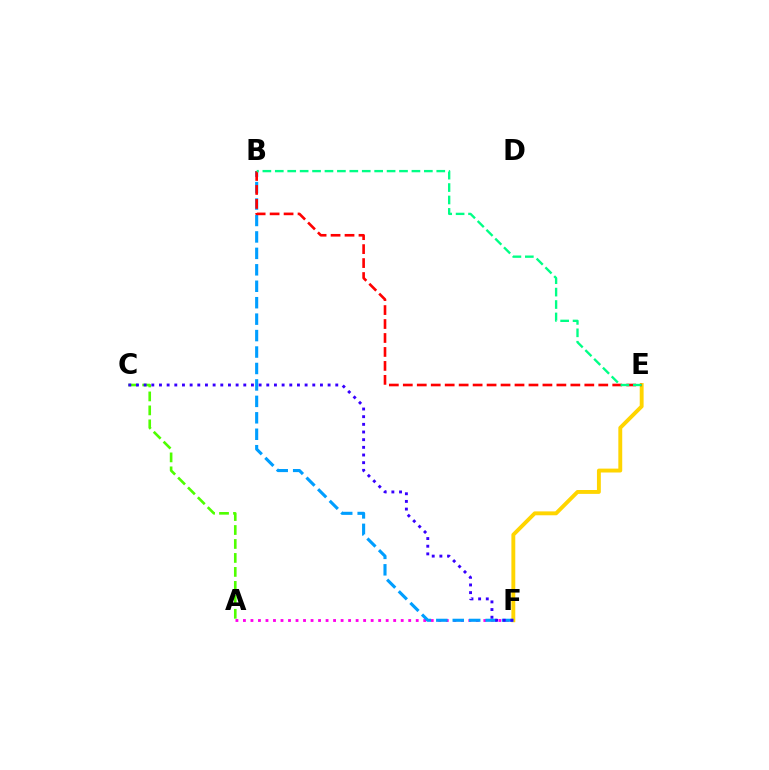{('E', 'F'): [{'color': '#ffd500', 'line_style': 'solid', 'thickness': 2.8}], ('A', 'F'): [{'color': '#ff00ed', 'line_style': 'dotted', 'thickness': 2.04}], ('A', 'C'): [{'color': '#4fff00', 'line_style': 'dashed', 'thickness': 1.9}], ('B', 'F'): [{'color': '#009eff', 'line_style': 'dashed', 'thickness': 2.23}], ('B', 'E'): [{'color': '#ff0000', 'line_style': 'dashed', 'thickness': 1.9}, {'color': '#00ff86', 'line_style': 'dashed', 'thickness': 1.69}], ('C', 'F'): [{'color': '#3700ff', 'line_style': 'dotted', 'thickness': 2.08}]}